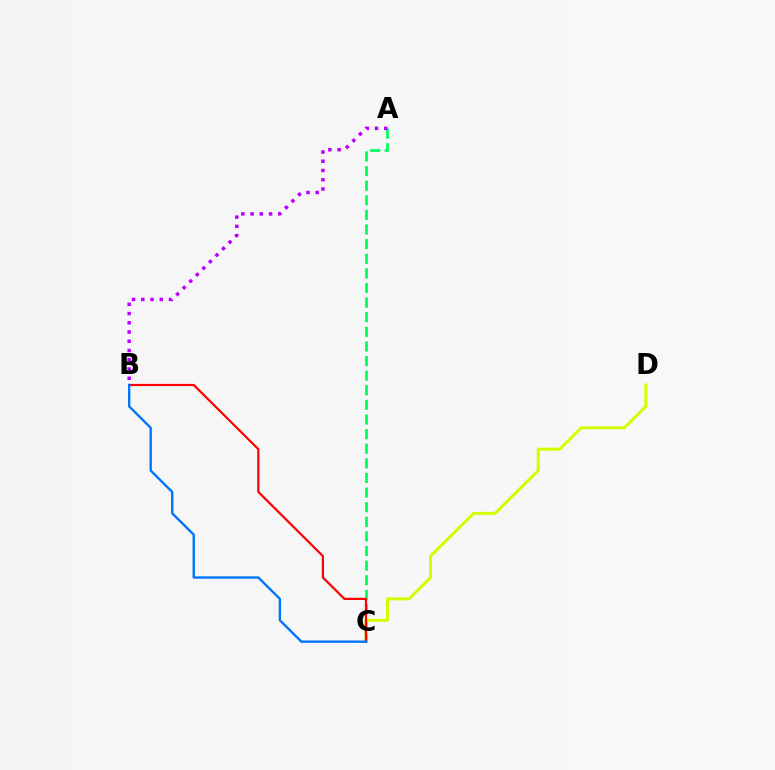{('A', 'C'): [{'color': '#00ff5c', 'line_style': 'dashed', 'thickness': 1.99}], ('C', 'D'): [{'color': '#d1ff00', 'line_style': 'solid', 'thickness': 2.16}], ('B', 'C'): [{'color': '#ff0000', 'line_style': 'solid', 'thickness': 1.58}, {'color': '#0074ff', 'line_style': 'solid', 'thickness': 1.7}], ('A', 'B'): [{'color': '#b900ff', 'line_style': 'dotted', 'thickness': 2.51}]}